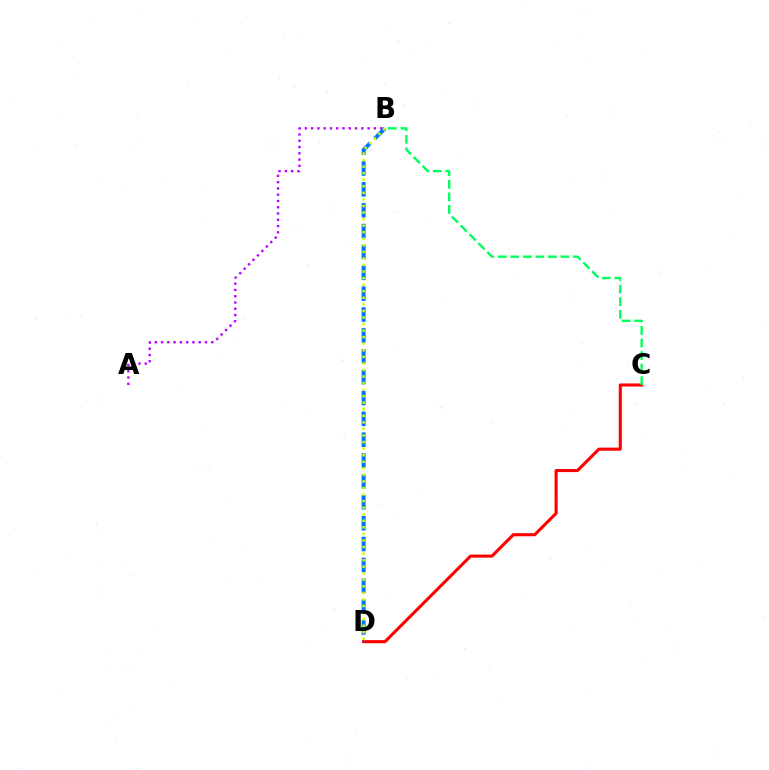{('C', 'D'): [{'color': '#ff0000', 'line_style': 'solid', 'thickness': 2.22}], ('A', 'B'): [{'color': '#b900ff', 'line_style': 'dotted', 'thickness': 1.71}], ('B', 'C'): [{'color': '#00ff5c', 'line_style': 'dashed', 'thickness': 1.7}], ('B', 'D'): [{'color': '#0074ff', 'line_style': 'dashed', 'thickness': 2.83}, {'color': '#d1ff00', 'line_style': 'dotted', 'thickness': 1.78}]}